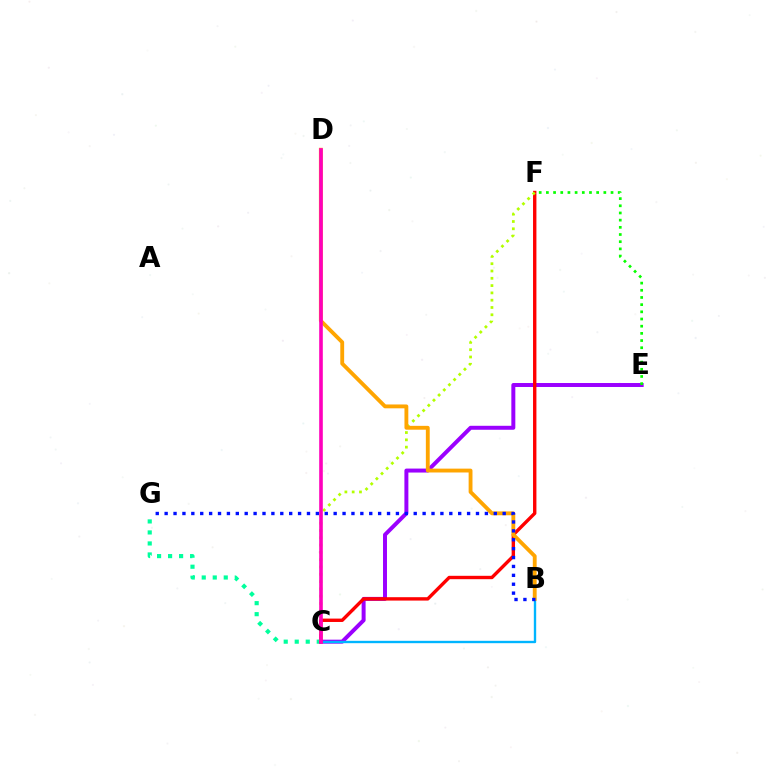{('C', 'E'): [{'color': '#9b00ff', 'line_style': 'solid', 'thickness': 2.86}], ('E', 'F'): [{'color': '#08ff00', 'line_style': 'dotted', 'thickness': 1.95}], ('C', 'G'): [{'color': '#00ff9d', 'line_style': 'dotted', 'thickness': 2.99}], ('B', 'C'): [{'color': '#00b5ff', 'line_style': 'solid', 'thickness': 1.71}], ('C', 'F'): [{'color': '#ff0000', 'line_style': 'solid', 'thickness': 2.44}, {'color': '#b3ff00', 'line_style': 'dotted', 'thickness': 1.98}], ('B', 'D'): [{'color': '#ffa500', 'line_style': 'solid', 'thickness': 2.77}], ('B', 'G'): [{'color': '#0010ff', 'line_style': 'dotted', 'thickness': 2.42}], ('C', 'D'): [{'color': '#ff00bd', 'line_style': 'solid', 'thickness': 2.61}]}